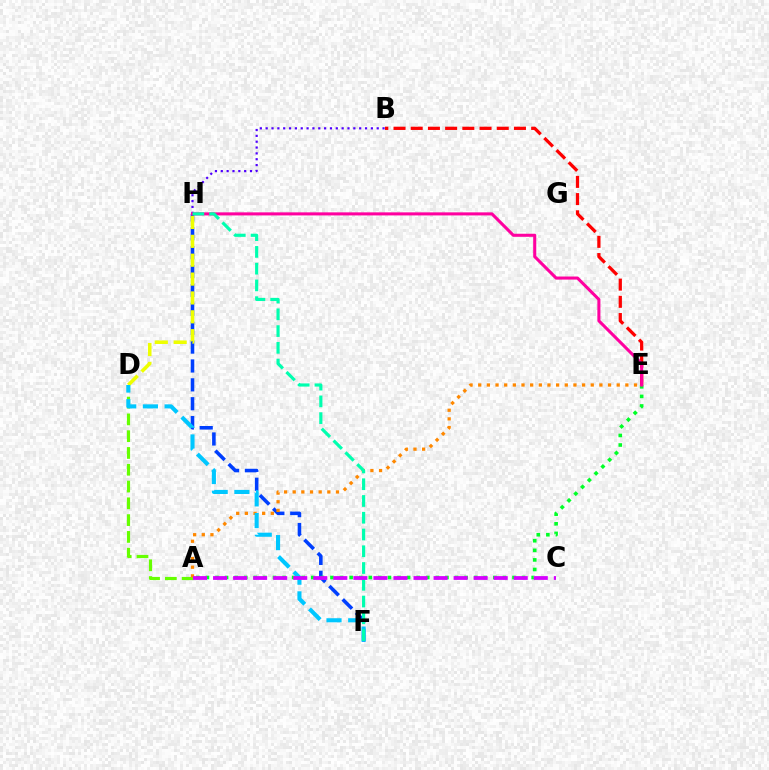{('F', 'H'): [{'color': '#003fff', 'line_style': 'dashed', 'thickness': 2.56}, {'color': '#00ffaf', 'line_style': 'dashed', 'thickness': 2.28}], ('D', 'H'): [{'color': '#eeff00', 'line_style': 'dashed', 'thickness': 2.56}], ('B', 'E'): [{'color': '#ff0000', 'line_style': 'dashed', 'thickness': 2.34}], ('A', 'D'): [{'color': '#66ff00', 'line_style': 'dashed', 'thickness': 2.28}], ('B', 'H'): [{'color': '#4f00ff', 'line_style': 'dotted', 'thickness': 1.59}], ('A', 'E'): [{'color': '#00ff27', 'line_style': 'dotted', 'thickness': 2.6}, {'color': '#ff8800', 'line_style': 'dotted', 'thickness': 2.35}], ('D', 'F'): [{'color': '#00c7ff', 'line_style': 'dashed', 'thickness': 2.95}], ('E', 'H'): [{'color': '#ff00a0', 'line_style': 'solid', 'thickness': 2.2}], ('A', 'C'): [{'color': '#d600ff', 'line_style': 'dashed', 'thickness': 2.72}]}